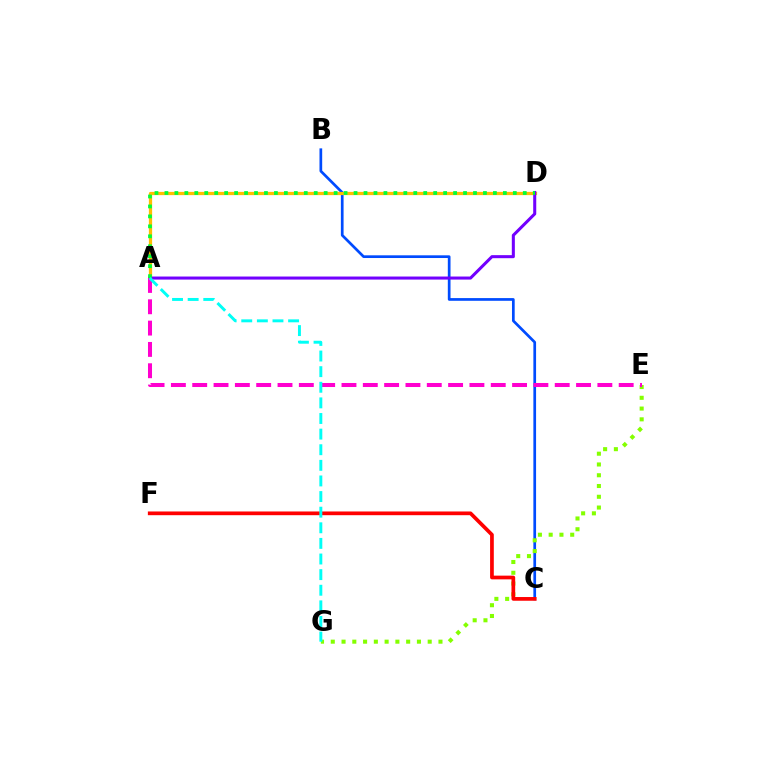{('B', 'C'): [{'color': '#004bff', 'line_style': 'solid', 'thickness': 1.95}], ('E', 'G'): [{'color': '#84ff00', 'line_style': 'dotted', 'thickness': 2.93}], ('A', 'D'): [{'color': '#ffbd00', 'line_style': 'solid', 'thickness': 2.34}, {'color': '#7200ff', 'line_style': 'solid', 'thickness': 2.19}, {'color': '#00ff39', 'line_style': 'dotted', 'thickness': 2.7}], ('A', 'E'): [{'color': '#ff00cf', 'line_style': 'dashed', 'thickness': 2.9}], ('C', 'F'): [{'color': '#ff0000', 'line_style': 'solid', 'thickness': 2.67}], ('A', 'G'): [{'color': '#00fff6', 'line_style': 'dashed', 'thickness': 2.12}]}